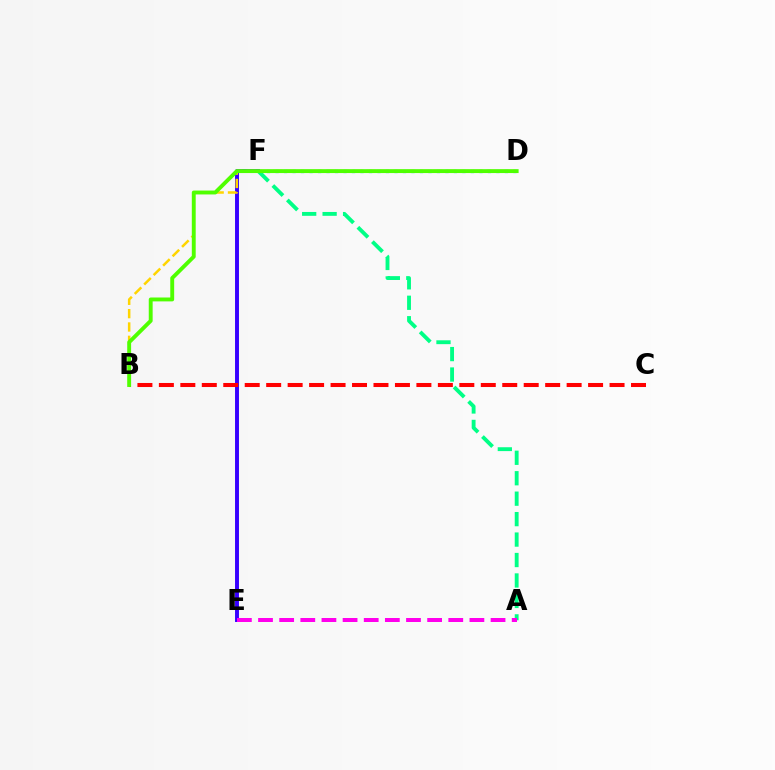{('E', 'F'): [{'color': '#3700ff', 'line_style': 'solid', 'thickness': 2.83}], ('D', 'F'): [{'color': '#009eff', 'line_style': 'dotted', 'thickness': 2.31}], ('A', 'F'): [{'color': '#00ff86', 'line_style': 'dashed', 'thickness': 2.78}], ('B', 'D'): [{'color': '#ffd500', 'line_style': 'dashed', 'thickness': 1.81}, {'color': '#4fff00', 'line_style': 'solid', 'thickness': 2.8}], ('B', 'C'): [{'color': '#ff0000', 'line_style': 'dashed', 'thickness': 2.92}], ('A', 'E'): [{'color': '#ff00ed', 'line_style': 'dashed', 'thickness': 2.87}]}